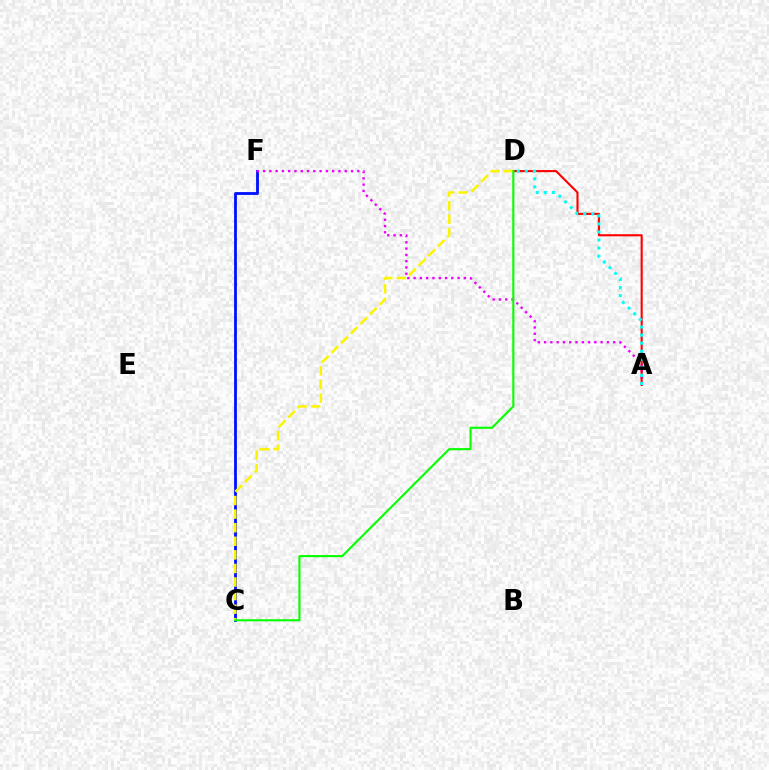{('C', 'F'): [{'color': '#0010ff', 'line_style': 'solid', 'thickness': 2.02}], ('A', 'F'): [{'color': '#ee00ff', 'line_style': 'dotted', 'thickness': 1.71}], ('A', 'D'): [{'color': '#ff0000', 'line_style': 'solid', 'thickness': 1.51}, {'color': '#00fff6', 'line_style': 'dotted', 'thickness': 2.19}], ('C', 'D'): [{'color': '#fcf500', 'line_style': 'dashed', 'thickness': 1.84}, {'color': '#08ff00', 'line_style': 'solid', 'thickness': 1.53}]}